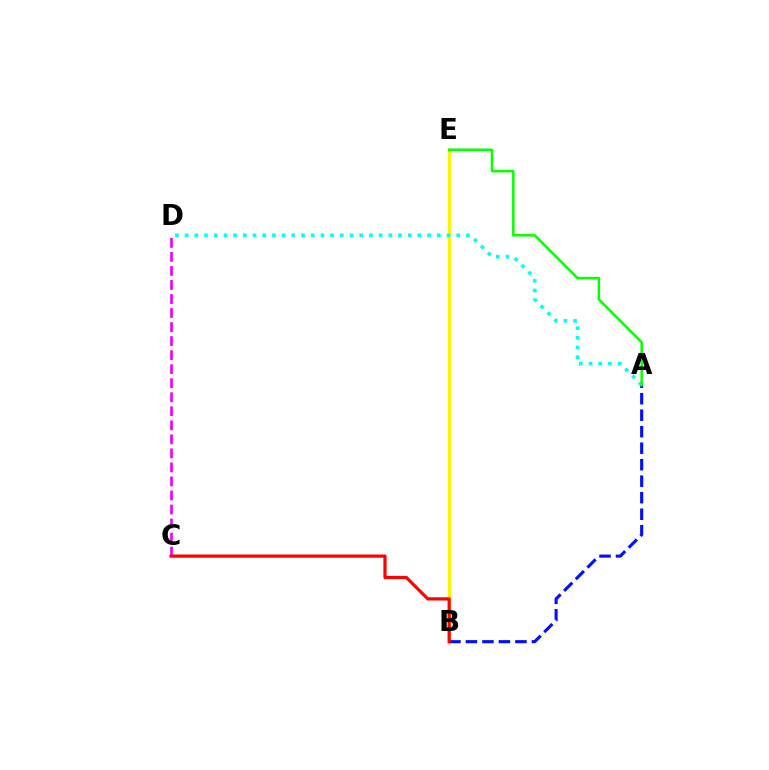{('C', 'D'): [{'color': '#ee00ff', 'line_style': 'dashed', 'thickness': 1.91}], ('B', 'E'): [{'color': '#fcf500', 'line_style': 'solid', 'thickness': 2.44}], ('A', 'B'): [{'color': '#0010ff', 'line_style': 'dashed', 'thickness': 2.24}], ('A', 'D'): [{'color': '#00fff6', 'line_style': 'dotted', 'thickness': 2.64}], ('A', 'E'): [{'color': '#08ff00', 'line_style': 'solid', 'thickness': 1.79}], ('B', 'C'): [{'color': '#ff0000', 'line_style': 'solid', 'thickness': 2.3}]}